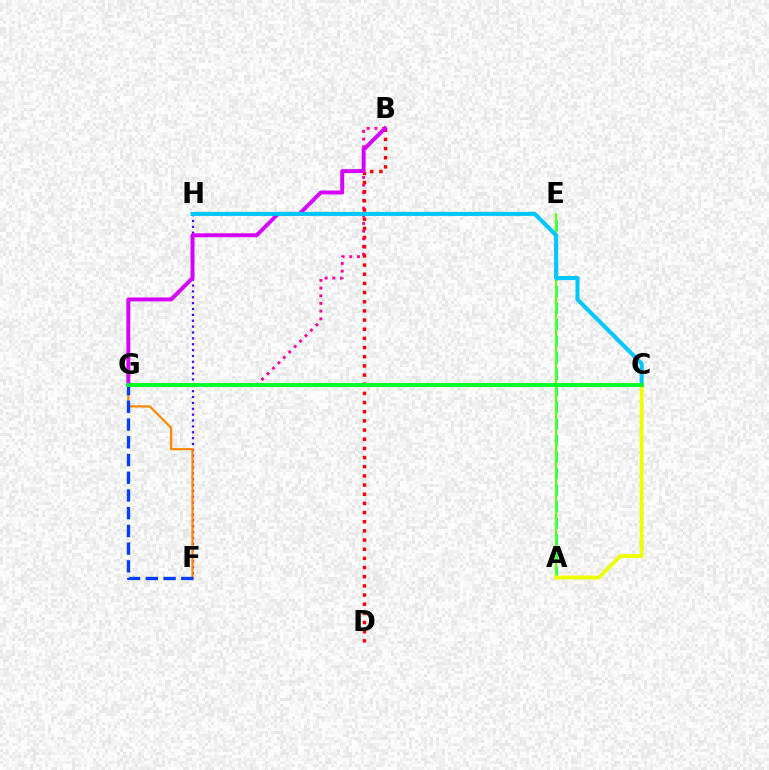{('A', 'E'): [{'color': '#00ffaf', 'line_style': 'dashed', 'thickness': 2.25}, {'color': '#66ff00', 'line_style': 'solid', 'thickness': 1.56}], ('F', 'H'): [{'color': '#4f00ff', 'line_style': 'dotted', 'thickness': 1.59}], ('B', 'G'): [{'color': '#ff00a0', 'line_style': 'dotted', 'thickness': 2.08}, {'color': '#d600ff', 'line_style': 'solid', 'thickness': 2.82}], ('F', 'G'): [{'color': '#ff8800', 'line_style': 'solid', 'thickness': 1.6}, {'color': '#003fff', 'line_style': 'dashed', 'thickness': 2.41}], ('B', 'D'): [{'color': '#ff0000', 'line_style': 'dotted', 'thickness': 2.49}], ('A', 'C'): [{'color': '#eeff00', 'line_style': 'solid', 'thickness': 2.77}], ('C', 'H'): [{'color': '#00c7ff', 'line_style': 'solid', 'thickness': 2.93}], ('C', 'G'): [{'color': '#00ff27', 'line_style': 'solid', 'thickness': 2.75}]}